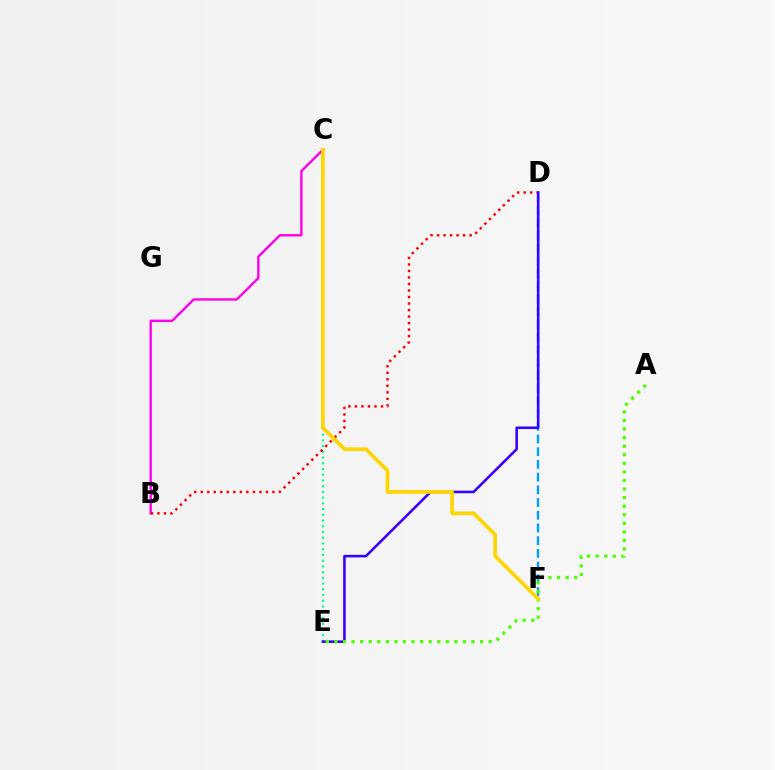{('B', 'C'): [{'color': '#ff00ed', 'line_style': 'solid', 'thickness': 1.72}], ('D', 'F'): [{'color': '#009eff', 'line_style': 'dashed', 'thickness': 1.73}], ('C', 'E'): [{'color': '#00ff86', 'line_style': 'dotted', 'thickness': 1.56}], ('B', 'D'): [{'color': '#ff0000', 'line_style': 'dotted', 'thickness': 1.77}], ('D', 'E'): [{'color': '#3700ff', 'line_style': 'solid', 'thickness': 1.86}], ('A', 'E'): [{'color': '#4fff00', 'line_style': 'dotted', 'thickness': 2.33}], ('C', 'F'): [{'color': '#ffd500', 'line_style': 'solid', 'thickness': 2.64}]}